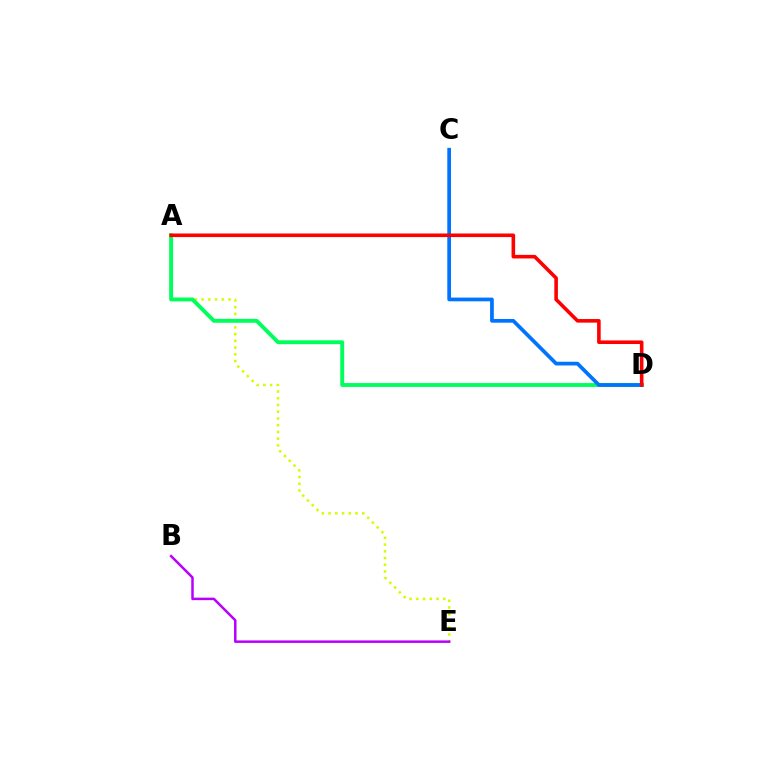{('A', 'E'): [{'color': '#d1ff00', 'line_style': 'dotted', 'thickness': 1.83}], ('A', 'D'): [{'color': '#00ff5c', 'line_style': 'solid', 'thickness': 2.81}, {'color': '#ff0000', 'line_style': 'solid', 'thickness': 2.59}], ('B', 'E'): [{'color': '#b900ff', 'line_style': 'solid', 'thickness': 1.8}], ('C', 'D'): [{'color': '#0074ff', 'line_style': 'solid', 'thickness': 2.68}]}